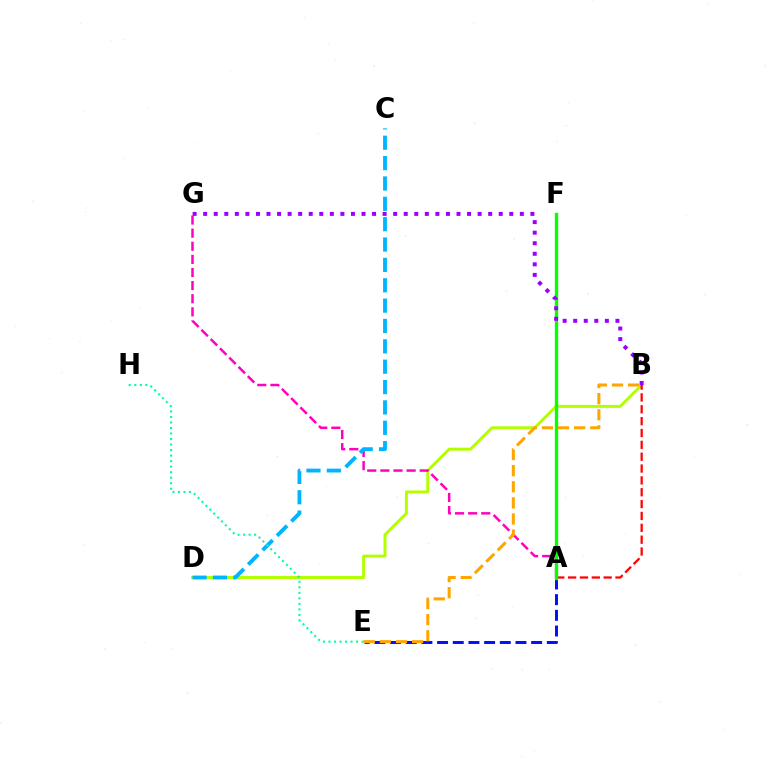{('B', 'D'): [{'color': '#b3ff00', 'line_style': 'solid', 'thickness': 2.14}], ('A', 'G'): [{'color': '#ff00bd', 'line_style': 'dashed', 'thickness': 1.78}], ('C', 'D'): [{'color': '#00b5ff', 'line_style': 'dashed', 'thickness': 2.77}], ('A', 'B'): [{'color': '#ff0000', 'line_style': 'dashed', 'thickness': 1.61}], ('E', 'H'): [{'color': '#00ff9d', 'line_style': 'dotted', 'thickness': 1.5}], ('A', 'E'): [{'color': '#0010ff', 'line_style': 'dashed', 'thickness': 2.13}], ('A', 'F'): [{'color': '#08ff00', 'line_style': 'solid', 'thickness': 2.41}], ('B', 'E'): [{'color': '#ffa500', 'line_style': 'dashed', 'thickness': 2.19}], ('B', 'G'): [{'color': '#9b00ff', 'line_style': 'dotted', 'thickness': 2.87}]}